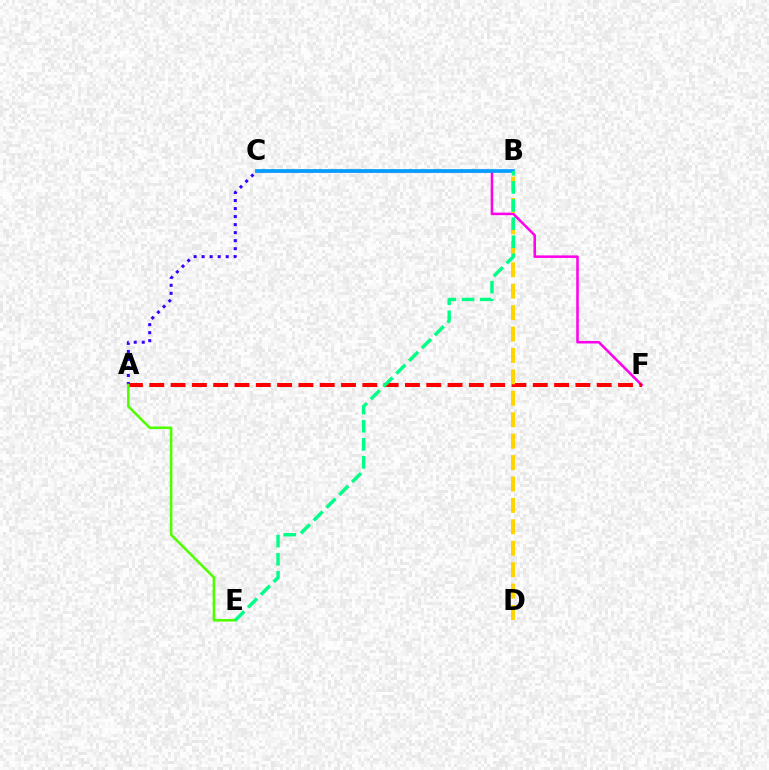{('C', 'F'): [{'color': '#ff00ed', 'line_style': 'solid', 'thickness': 1.82}], ('A', 'F'): [{'color': '#ff0000', 'line_style': 'dashed', 'thickness': 2.89}], ('A', 'C'): [{'color': '#3700ff', 'line_style': 'dotted', 'thickness': 2.18}], ('A', 'E'): [{'color': '#4fff00', 'line_style': 'solid', 'thickness': 1.84}], ('B', 'C'): [{'color': '#009eff', 'line_style': 'solid', 'thickness': 2.65}], ('B', 'D'): [{'color': '#ffd500', 'line_style': 'dashed', 'thickness': 2.91}], ('B', 'E'): [{'color': '#00ff86', 'line_style': 'dashed', 'thickness': 2.46}]}